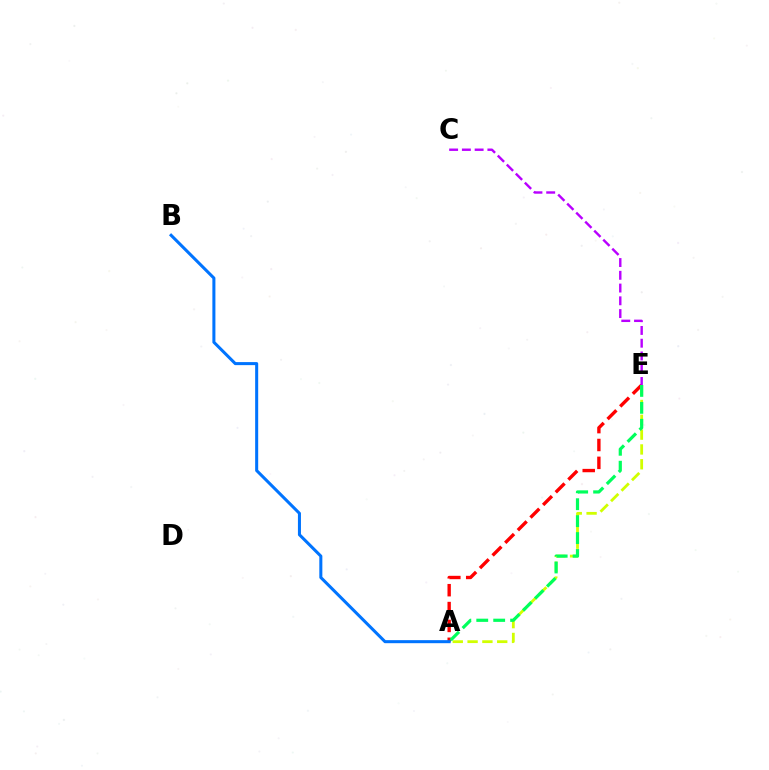{('A', 'E'): [{'color': '#ff0000', 'line_style': 'dashed', 'thickness': 2.43}, {'color': '#d1ff00', 'line_style': 'dashed', 'thickness': 2.01}, {'color': '#00ff5c', 'line_style': 'dashed', 'thickness': 2.3}], ('C', 'E'): [{'color': '#b900ff', 'line_style': 'dashed', 'thickness': 1.73}], ('A', 'B'): [{'color': '#0074ff', 'line_style': 'solid', 'thickness': 2.19}]}